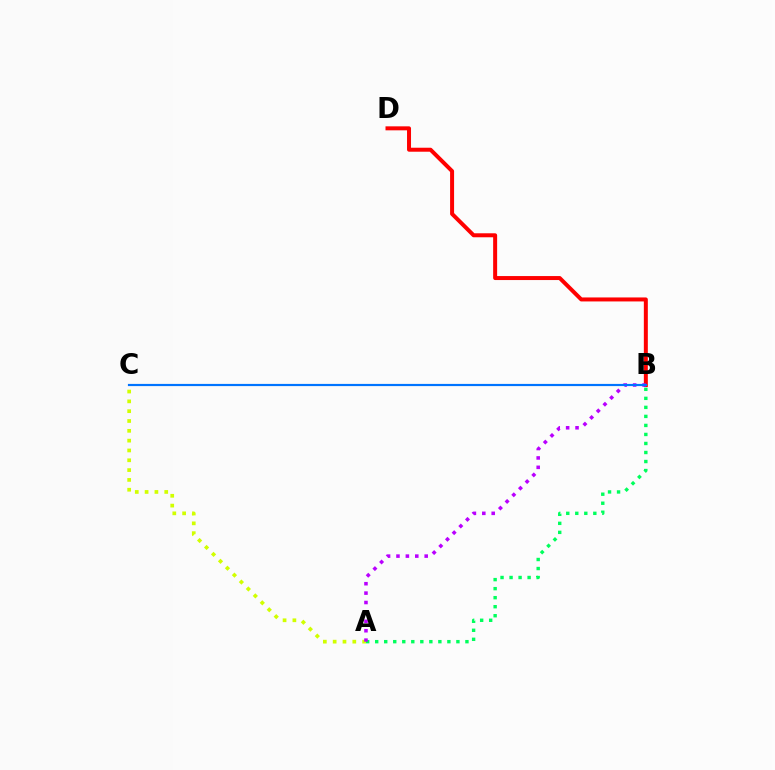{('B', 'D'): [{'color': '#ff0000', 'line_style': 'solid', 'thickness': 2.87}], ('A', 'B'): [{'color': '#00ff5c', 'line_style': 'dotted', 'thickness': 2.45}, {'color': '#b900ff', 'line_style': 'dotted', 'thickness': 2.56}], ('A', 'C'): [{'color': '#d1ff00', 'line_style': 'dotted', 'thickness': 2.67}], ('B', 'C'): [{'color': '#0074ff', 'line_style': 'solid', 'thickness': 1.57}]}